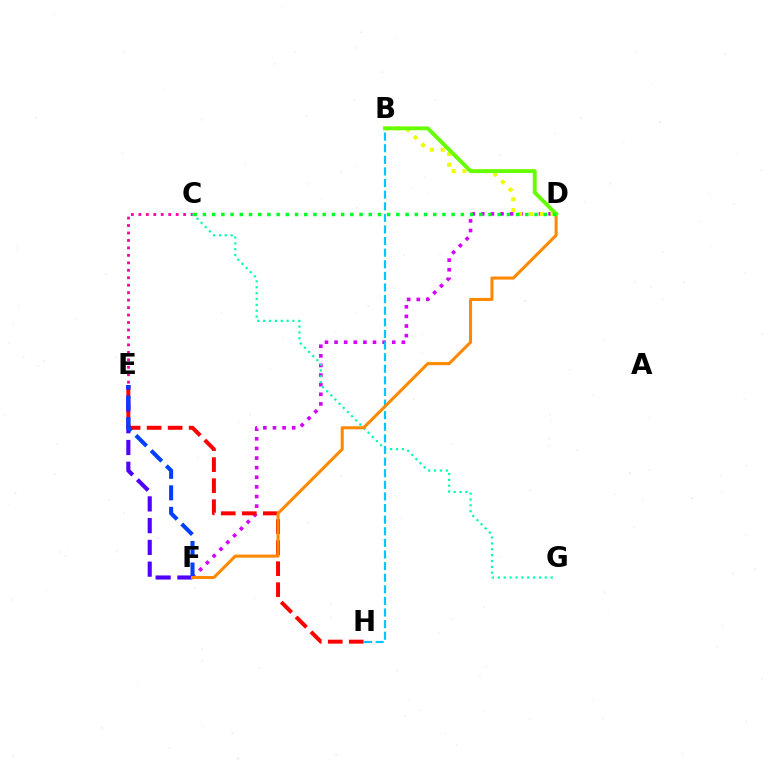{('D', 'F'): [{'color': '#d600ff', 'line_style': 'dotted', 'thickness': 2.61}, {'color': '#ff8800', 'line_style': 'solid', 'thickness': 2.19}], ('C', 'E'): [{'color': '#ff00a0', 'line_style': 'dotted', 'thickness': 2.03}], ('C', 'G'): [{'color': '#00ffaf', 'line_style': 'dotted', 'thickness': 1.59}], ('E', 'H'): [{'color': '#ff0000', 'line_style': 'dashed', 'thickness': 2.86}], ('B', 'D'): [{'color': '#eeff00', 'line_style': 'dotted', 'thickness': 2.92}, {'color': '#66ff00', 'line_style': 'solid', 'thickness': 2.79}], ('B', 'H'): [{'color': '#00c7ff', 'line_style': 'dashed', 'thickness': 1.58}], ('E', 'F'): [{'color': '#4f00ff', 'line_style': 'dashed', 'thickness': 2.96}, {'color': '#003fff', 'line_style': 'dashed', 'thickness': 2.92}], ('C', 'D'): [{'color': '#00ff27', 'line_style': 'dotted', 'thickness': 2.5}]}